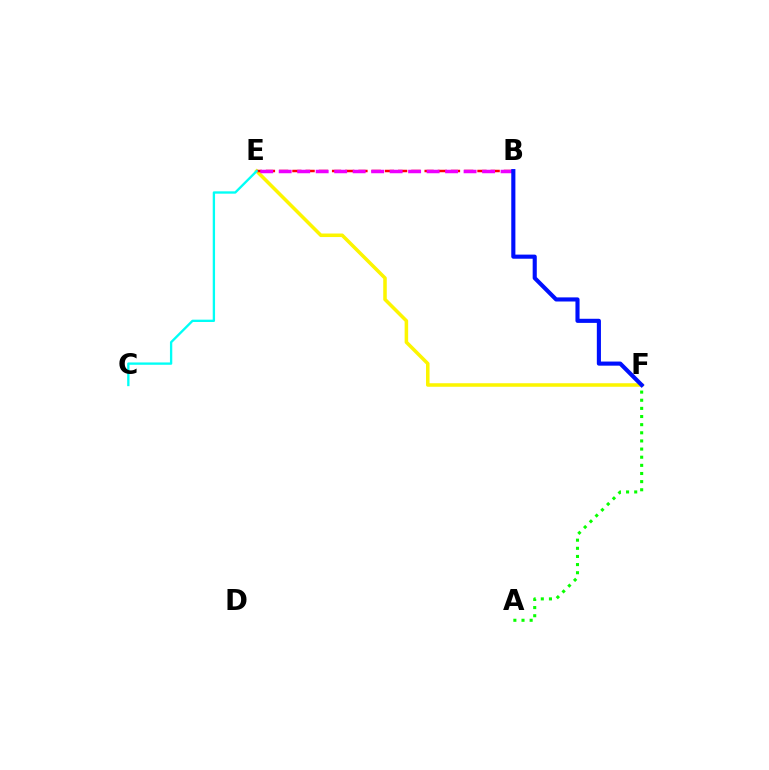{('E', 'F'): [{'color': '#fcf500', 'line_style': 'solid', 'thickness': 2.54}], ('B', 'E'): [{'color': '#ff0000', 'line_style': 'dashed', 'thickness': 1.8}, {'color': '#ee00ff', 'line_style': 'dashed', 'thickness': 2.51}], ('C', 'E'): [{'color': '#00fff6', 'line_style': 'solid', 'thickness': 1.68}], ('A', 'F'): [{'color': '#08ff00', 'line_style': 'dotted', 'thickness': 2.21}], ('B', 'F'): [{'color': '#0010ff', 'line_style': 'solid', 'thickness': 2.96}]}